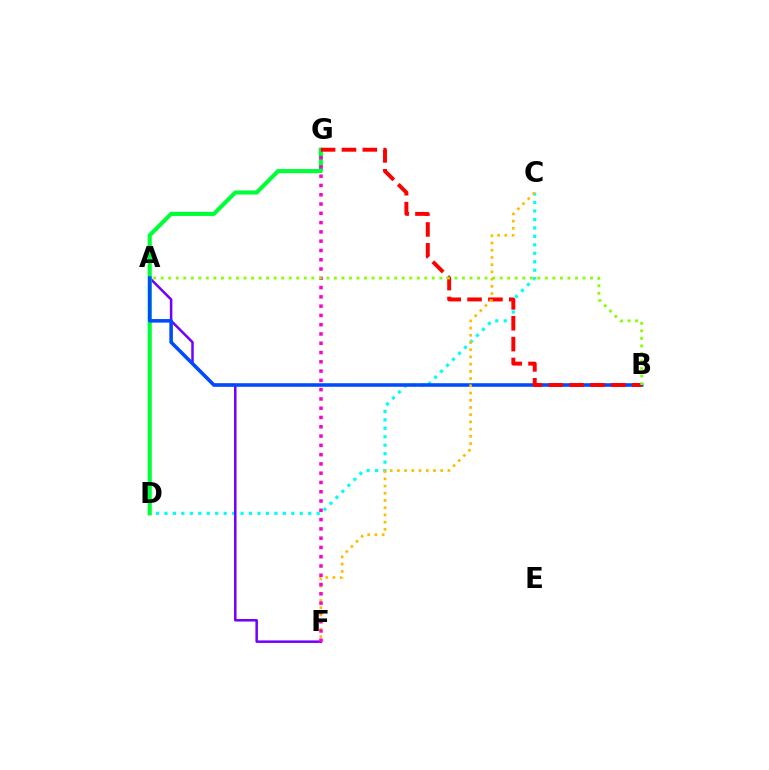{('C', 'D'): [{'color': '#00fff6', 'line_style': 'dotted', 'thickness': 2.3}], ('A', 'F'): [{'color': '#7200ff', 'line_style': 'solid', 'thickness': 1.81}], ('D', 'G'): [{'color': '#00ff39', 'line_style': 'solid', 'thickness': 2.97}], ('A', 'B'): [{'color': '#004bff', 'line_style': 'solid', 'thickness': 2.57}, {'color': '#84ff00', 'line_style': 'dotted', 'thickness': 2.05}], ('B', 'G'): [{'color': '#ff0000', 'line_style': 'dashed', 'thickness': 2.83}], ('C', 'F'): [{'color': '#ffbd00', 'line_style': 'dotted', 'thickness': 1.96}], ('F', 'G'): [{'color': '#ff00cf', 'line_style': 'dotted', 'thickness': 2.52}]}